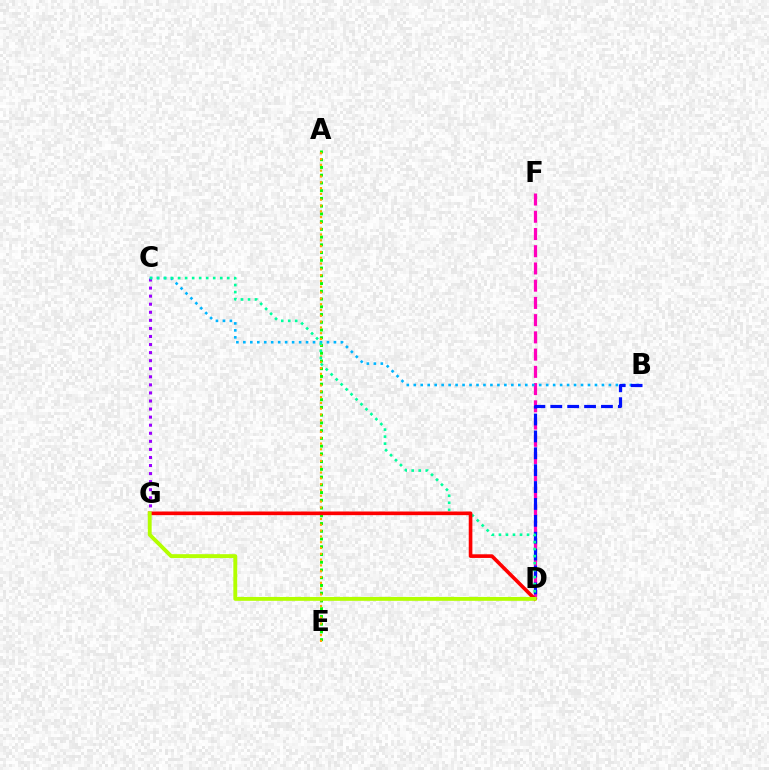{('A', 'E'): [{'color': '#08ff00', 'line_style': 'dotted', 'thickness': 2.1}, {'color': '#ffa500', 'line_style': 'dotted', 'thickness': 1.58}], ('D', 'F'): [{'color': '#ff00bd', 'line_style': 'dashed', 'thickness': 2.34}], ('C', 'G'): [{'color': '#9b00ff', 'line_style': 'dotted', 'thickness': 2.19}], ('B', 'C'): [{'color': '#00b5ff', 'line_style': 'dotted', 'thickness': 1.89}], ('B', 'D'): [{'color': '#0010ff', 'line_style': 'dashed', 'thickness': 2.29}], ('C', 'D'): [{'color': '#00ff9d', 'line_style': 'dotted', 'thickness': 1.91}], ('D', 'G'): [{'color': '#ff0000', 'line_style': 'solid', 'thickness': 2.62}, {'color': '#b3ff00', 'line_style': 'solid', 'thickness': 2.79}]}